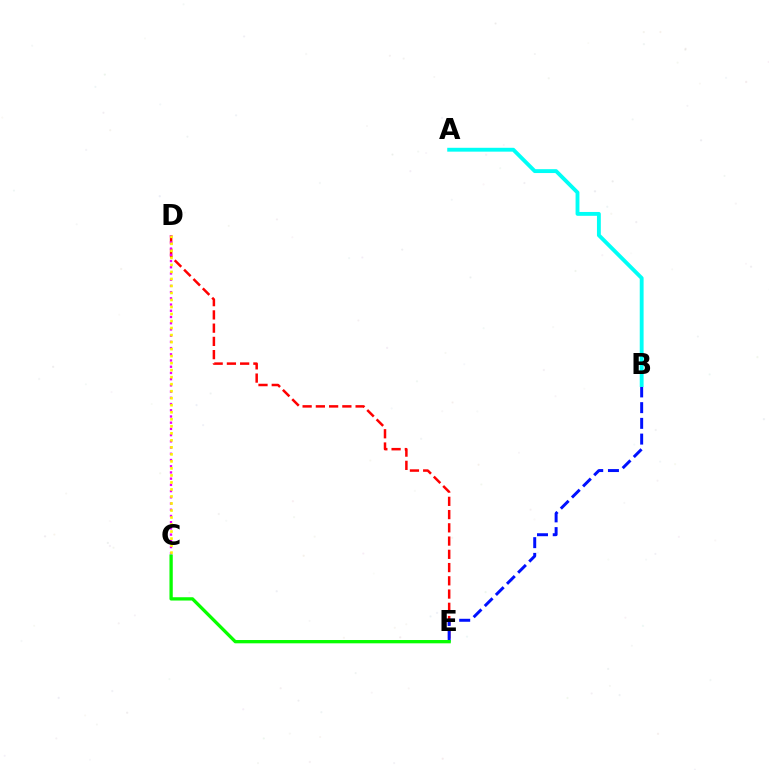{('D', 'E'): [{'color': '#ff0000', 'line_style': 'dashed', 'thickness': 1.8}], ('C', 'D'): [{'color': '#ee00ff', 'line_style': 'dotted', 'thickness': 1.69}, {'color': '#fcf500', 'line_style': 'dotted', 'thickness': 1.91}], ('B', 'E'): [{'color': '#0010ff', 'line_style': 'dashed', 'thickness': 2.14}], ('A', 'B'): [{'color': '#00fff6', 'line_style': 'solid', 'thickness': 2.78}], ('C', 'E'): [{'color': '#08ff00', 'line_style': 'solid', 'thickness': 2.38}]}